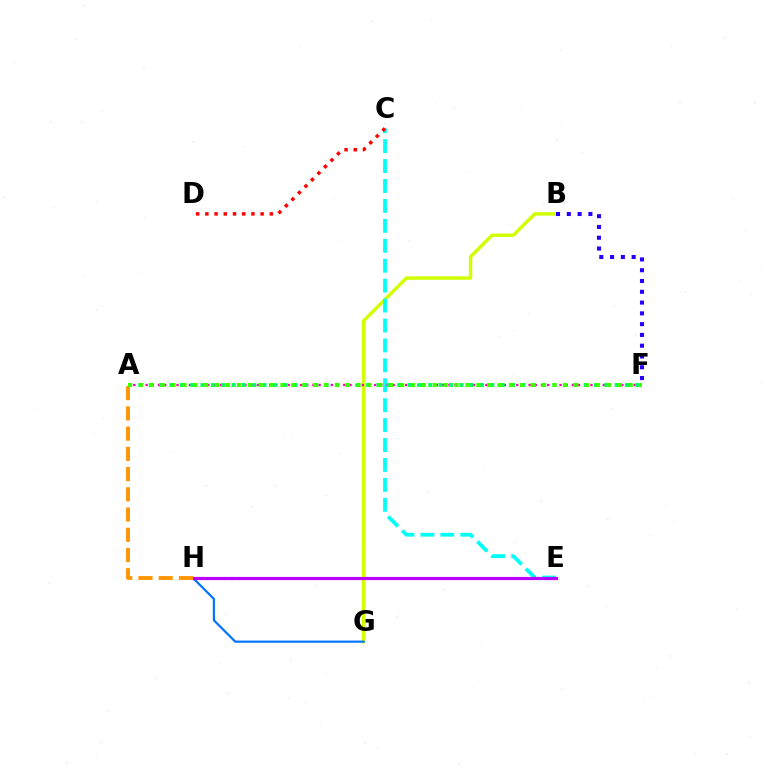{('B', 'G'): [{'color': '#d1ff00', 'line_style': 'solid', 'thickness': 2.47}], ('C', 'E'): [{'color': '#00fff6', 'line_style': 'dashed', 'thickness': 2.71}], ('A', 'F'): [{'color': '#ff00ac', 'line_style': 'dotted', 'thickness': 1.68}, {'color': '#00ff5c', 'line_style': 'dotted', 'thickness': 2.81}, {'color': '#3dff00', 'line_style': 'dotted', 'thickness': 2.96}], ('G', 'H'): [{'color': '#0074ff', 'line_style': 'solid', 'thickness': 1.58}], ('B', 'F'): [{'color': '#2500ff', 'line_style': 'dotted', 'thickness': 2.93}], ('E', 'H'): [{'color': '#b900ff', 'line_style': 'solid', 'thickness': 2.3}], ('A', 'H'): [{'color': '#ff9400', 'line_style': 'dashed', 'thickness': 2.75}], ('C', 'D'): [{'color': '#ff0000', 'line_style': 'dotted', 'thickness': 2.5}]}